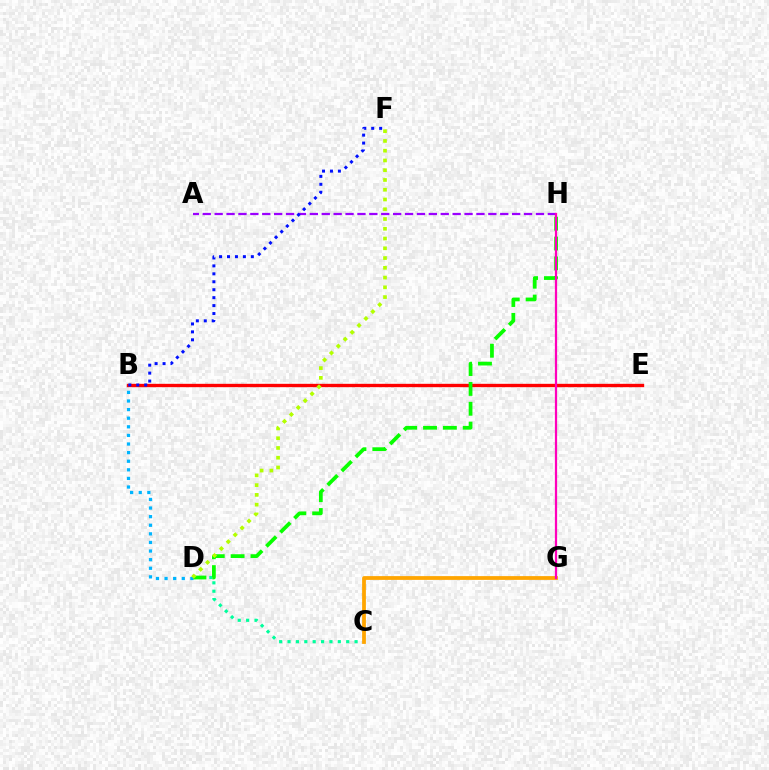{('B', 'E'): [{'color': '#ff0000', 'line_style': 'solid', 'thickness': 2.41}], ('C', 'D'): [{'color': '#00ff9d', 'line_style': 'dotted', 'thickness': 2.28}], ('D', 'H'): [{'color': '#08ff00', 'line_style': 'dashed', 'thickness': 2.7}], ('C', 'G'): [{'color': '#ffa500', 'line_style': 'solid', 'thickness': 2.72}], ('A', 'H'): [{'color': '#9b00ff', 'line_style': 'dashed', 'thickness': 1.62}], ('G', 'H'): [{'color': '#ff00bd', 'line_style': 'solid', 'thickness': 1.61}], ('B', 'D'): [{'color': '#00b5ff', 'line_style': 'dotted', 'thickness': 2.34}], ('D', 'F'): [{'color': '#b3ff00', 'line_style': 'dotted', 'thickness': 2.65}], ('B', 'F'): [{'color': '#0010ff', 'line_style': 'dotted', 'thickness': 2.16}]}